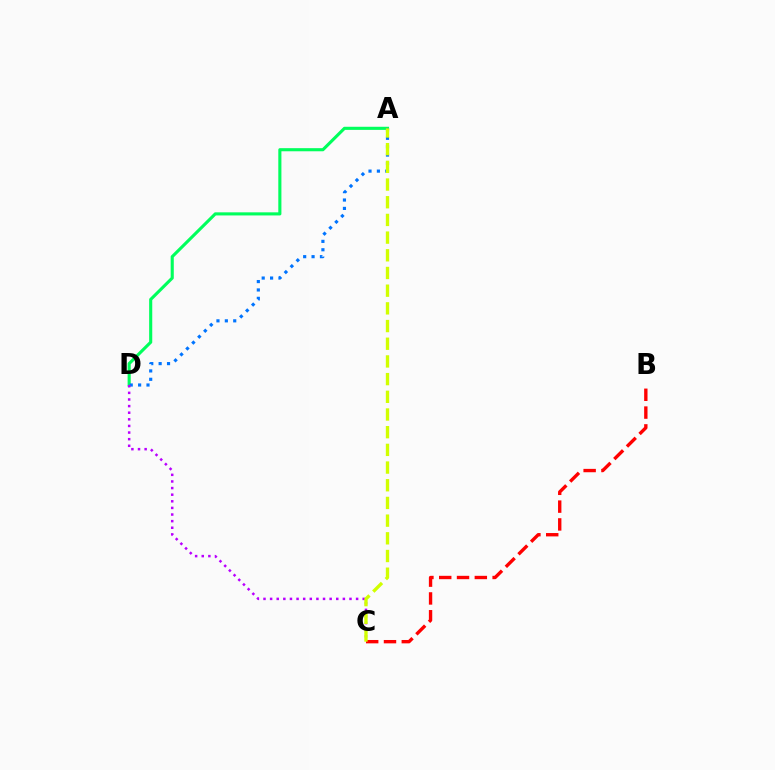{('A', 'D'): [{'color': '#00ff5c', 'line_style': 'solid', 'thickness': 2.24}, {'color': '#0074ff', 'line_style': 'dotted', 'thickness': 2.28}], ('C', 'D'): [{'color': '#b900ff', 'line_style': 'dotted', 'thickness': 1.8}], ('B', 'C'): [{'color': '#ff0000', 'line_style': 'dashed', 'thickness': 2.42}], ('A', 'C'): [{'color': '#d1ff00', 'line_style': 'dashed', 'thickness': 2.4}]}